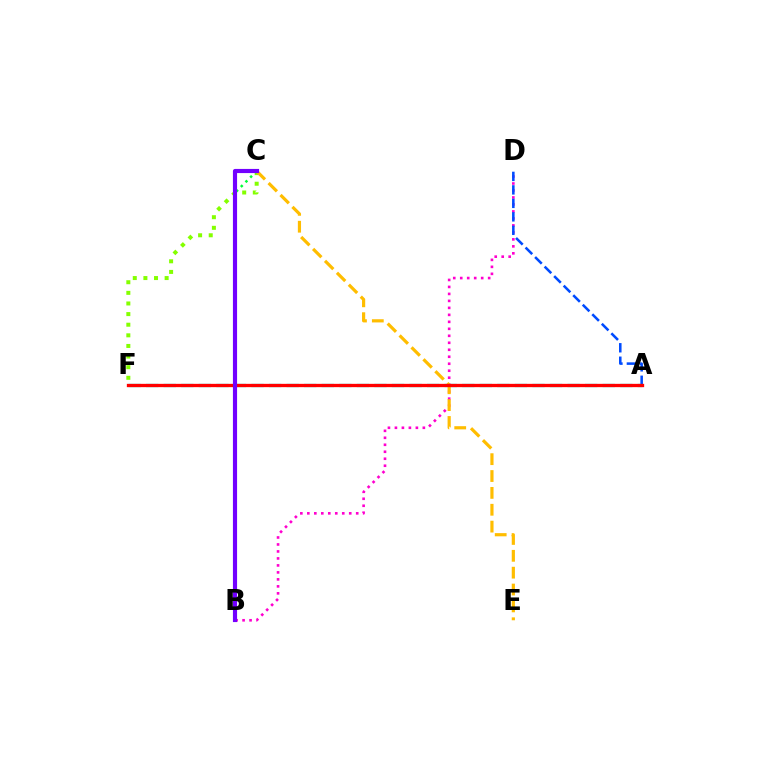{('A', 'F'): [{'color': '#00fff6', 'line_style': 'dashed', 'thickness': 2.39}, {'color': '#ff0000', 'line_style': 'solid', 'thickness': 2.38}], ('B', 'D'): [{'color': '#ff00cf', 'line_style': 'dotted', 'thickness': 1.9}], ('C', 'F'): [{'color': '#84ff00', 'line_style': 'dotted', 'thickness': 2.89}], ('A', 'D'): [{'color': '#004bff', 'line_style': 'dashed', 'thickness': 1.83}], ('C', 'E'): [{'color': '#ffbd00', 'line_style': 'dashed', 'thickness': 2.29}], ('B', 'C'): [{'color': '#00ff39', 'line_style': 'dotted', 'thickness': 1.8}, {'color': '#7200ff', 'line_style': 'solid', 'thickness': 2.99}]}